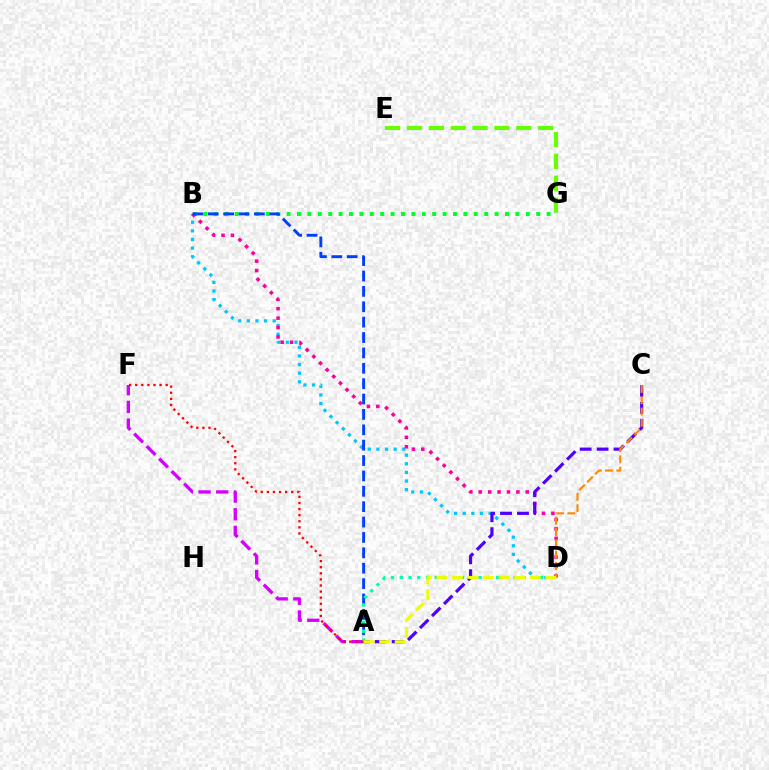{('B', 'D'): [{'color': '#00c7ff', 'line_style': 'dotted', 'thickness': 2.34}, {'color': '#ff00a0', 'line_style': 'dotted', 'thickness': 2.55}], ('B', 'G'): [{'color': '#00ff27', 'line_style': 'dotted', 'thickness': 2.83}], ('E', 'G'): [{'color': '#66ff00', 'line_style': 'dashed', 'thickness': 2.97}], ('A', 'B'): [{'color': '#003fff', 'line_style': 'dashed', 'thickness': 2.09}], ('A', 'C'): [{'color': '#4f00ff', 'line_style': 'dashed', 'thickness': 2.3}], ('A', 'F'): [{'color': '#d600ff', 'line_style': 'dashed', 'thickness': 2.4}, {'color': '#ff0000', 'line_style': 'dotted', 'thickness': 1.65}], ('A', 'D'): [{'color': '#00ffaf', 'line_style': 'dotted', 'thickness': 2.38}, {'color': '#eeff00', 'line_style': 'dashed', 'thickness': 2.11}], ('C', 'D'): [{'color': '#ff8800', 'line_style': 'dashed', 'thickness': 1.54}]}